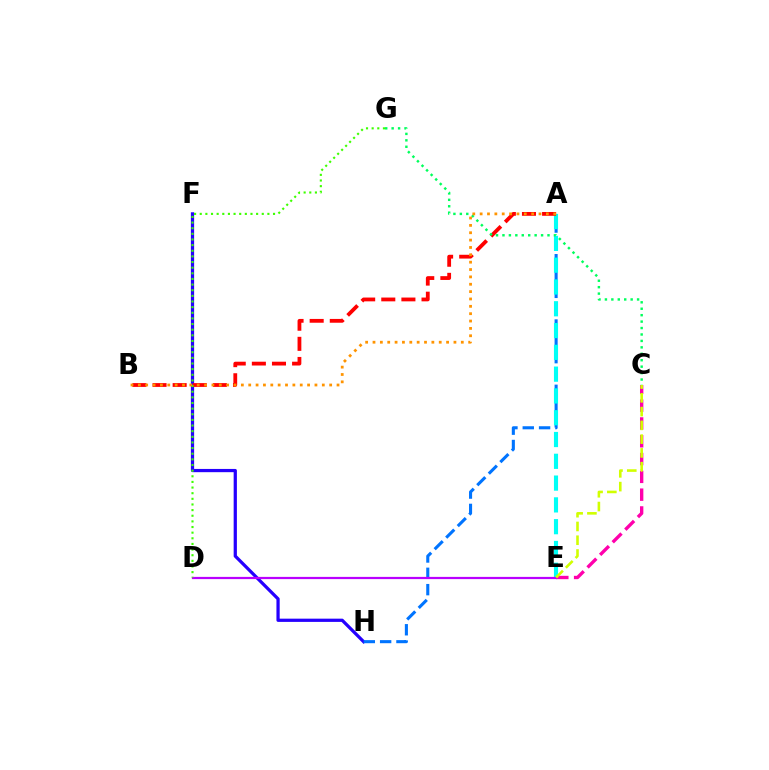{('F', 'H'): [{'color': '#2500ff', 'line_style': 'solid', 'thickness': 2.33}], ('A', 'H'): [{'color': '#0074ff', 'line_style': 'dashed', 'thickness': 2.22}], ('A', 'E'): [{'color': '#00fff6', 'line_style': 'dashed', 'thickness': 2.96}], ('C', 'E'): [{'color': '#ff00ac', 'line_style': 'dashed', 'thickness': 2.42}, {'color': '#d1ff00', 'line_style': 'dashed', 'thickness': 1.87}], ('A', 'B'): [{'color': '#ff0000', 'line_style': 'dashed', 'thickness': 2.73}, {'color': '#ff9400', 'line_style': 'dotted', 'thickness': 2.0}], ('D', 'E'): [{'color': '#b900ff', 'line_style': 'solid', 'thickness': 1.6}], ('C', 'G'): [{'color': '#00ff5c', 'line_style': 'dotted', 'thickness': 1.75}], ('D', 'G'): [{'color': '#3dff00', 'line_style': 'dotted', 'thickness': 1.53}]}